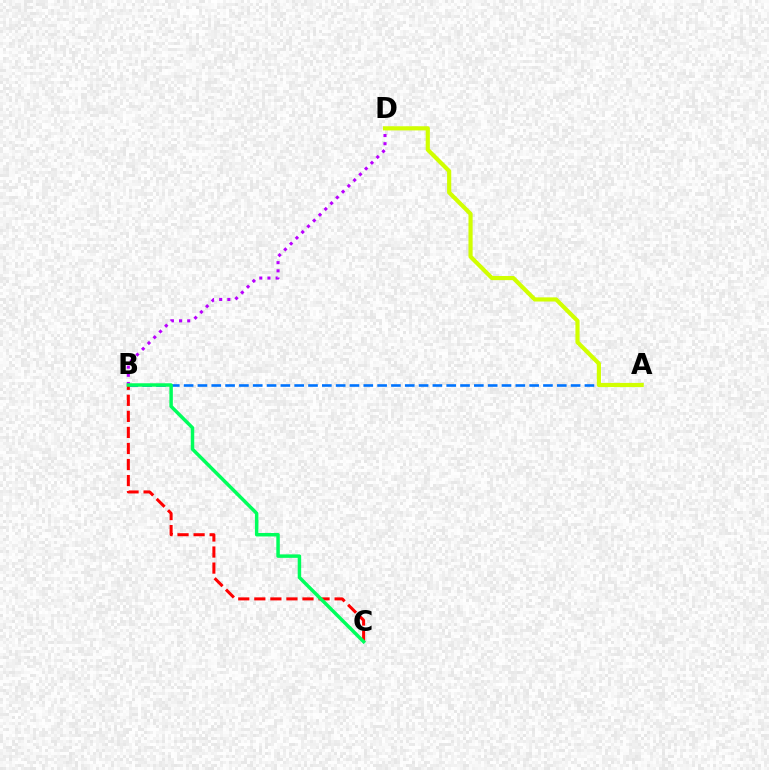{('A', 'B'): [{'color': '#0074ff', 'line_style': 'dashed', 'thickness': 1.88}], ('B', 'D'): [{'color': '#b900ff', 'line_style': 'dotted', 'thickness': 2.22}], ('A', 'D'): [{'color': '#d1ff00', 'line_style': 'solid', 'thickness': 2.99}], ('B', 'C'): [{'color': '#ff0000', 'line_style': 'dashed', 'thickness': 2.18}, {'color': '#00ff5c', 'line_style': 'solid', 'thickness': 2.5}]}